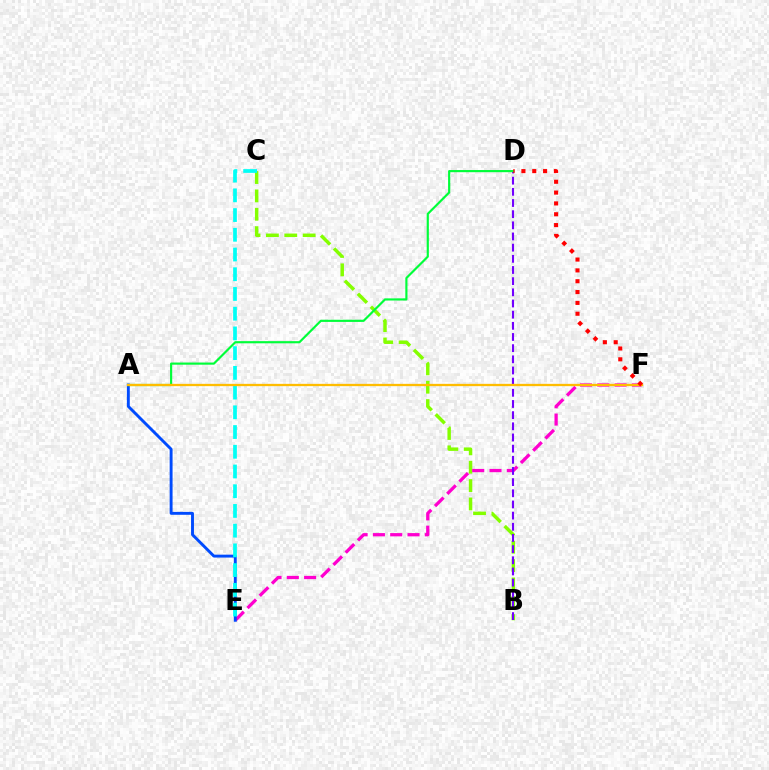{('B', 'C'): [{'color': '#84ff00', 'line_style': 'dashed', 'thickness': 2.5}], ('E', 'F'): [{'color': '#ff00cf', 'line_style': 'dashed', 'thickness': 2.35}], ('B', 'D'): [{'color': '#7200ff', 'line_style': 'dashed', 'thickness': 1.52}], ('A', 'E'): [{'color': '#004bff', 'line_style': 'solid', 'thickness': 2.09}], ('C', 'E'): [{'color': '#00fff6', 'line_style': 'dashed', 'thickness': 2.68}], ('A', 'D'): [{'color': '#00ff39', 'line_style': 'solid', 'thickness': 1.56}], ('A', 'F'): [{'color': '#ffbd00', 'line_style': 'solid', 'thickness': 1.65}], ('D', 'F'): [{'color': '#ff0000', 'line_style': 'dotted', 'thickness': 2.94}]}